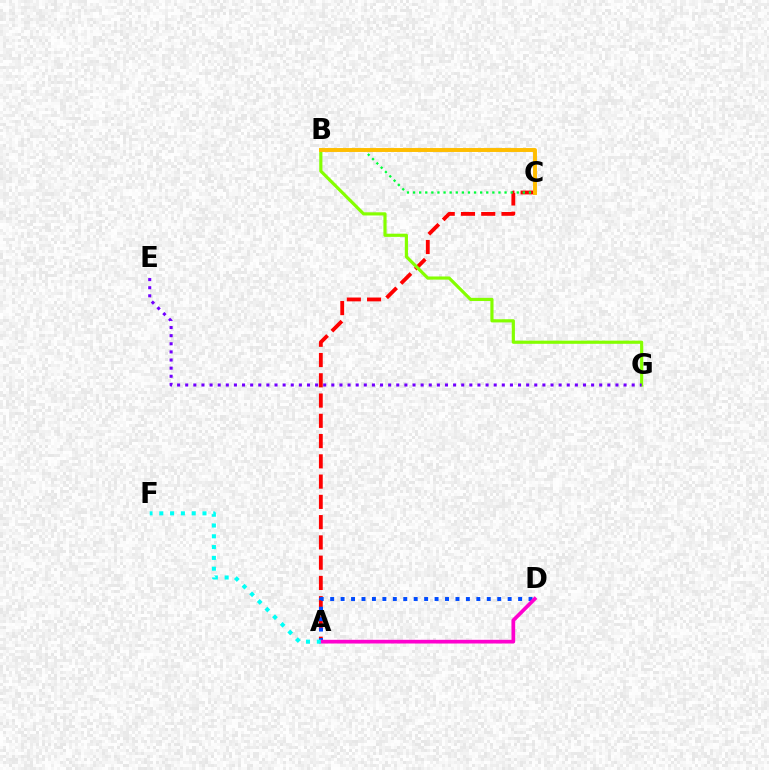{('A', 'C'): [{'color': '#ff0000', 'line_style': 'dashed', 'thickness': 2.75}], ('A', 'D'): [{'color': '#004bff', 'line_style': 'dotted', 'thickness': 2.84}, {'color': '#ff00cf', 'line_style': 'solid', 'thickness': 2.67}], ('B', 'C'): [{'color': '#00ff39', 'line_style': 'dotted', 'thickness': 1.66}, {'color': '#ffbd00', 'line_style': 'solid', 'thickness': 2.83}], ('B', 'G'): [{'color': '#84ff00', 'line_style': 'solid', 'thickness': 2.28}], ('A', 'F'): [{'color': '#00fff6', 'line_style': 'dotted', 'thickness': 2.93}], ('E', 'G'): [{'color': '#7200ff', 'line_style': 'dotted', 'thickness': 2.21}]}